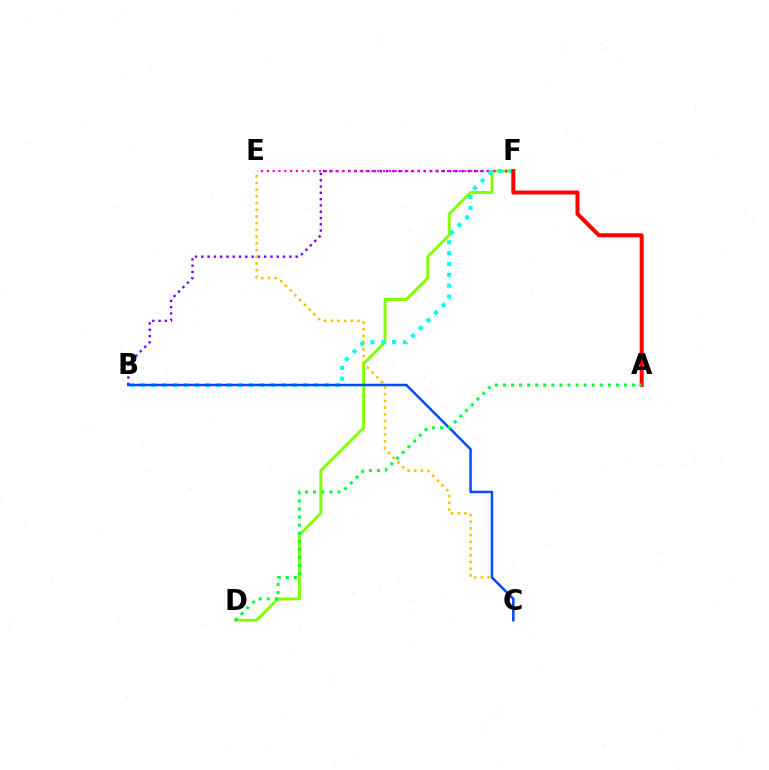{('B', 'F'): [{'color': '#7200ff', 'line_style': 'dotted', 'thickness': 1.71}, {'color': '#00fff6', 'line_style': 'dotted', 'thickness': 2.94}], ('D', 'F'): [{'color': '#84ff00', 'line_style': 'solid', 'thickness': 2.1}], ('E', 'F'): [{'color': '#ff00cf', 'line_style': 'dotted', 'thickness': 1.58}], ('C', 'E'): [{'color': '#ffbd00', 'line_style': 'dotted', 'thickness': 1.82}], ('B', 'C'): [{'color': '#004bff', 'line_style': 'solid', 'thickness': 1.8}], ('A', 'F'): [{'color': '#ff0000', 'line_style': 'solid', 'thickness': 2.88}], ('A', 'D'): [{'color': '#00ff39', 'line_style': 'dotted', 'thickness': 2.19}]}